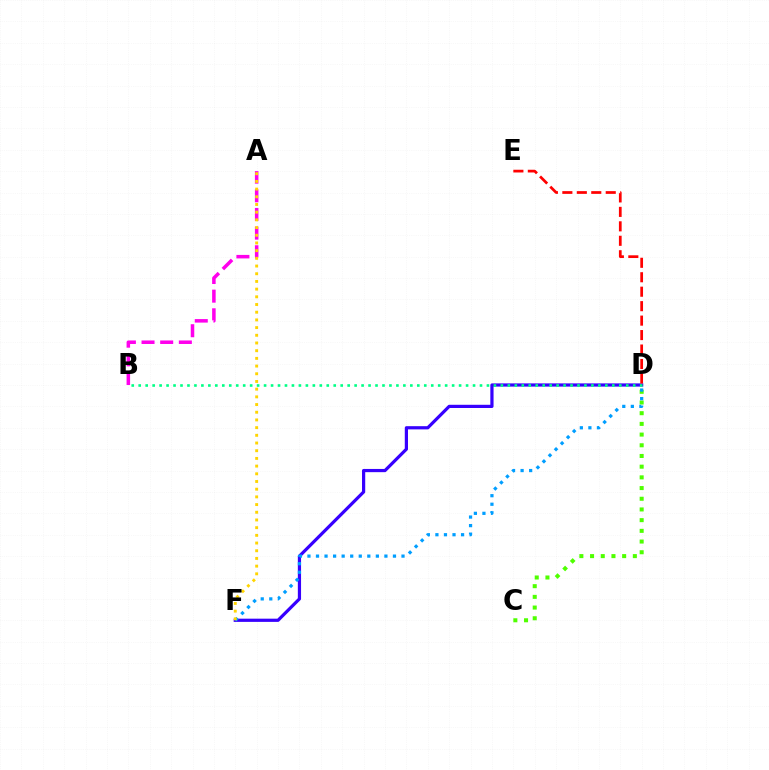{('D', 'F'): [{'color': '#3700ff', 'line_style': 'solid', 'thickness': 2.31}, {'color': '#009eff', 'line_style': 'dotted', 'thickness': 2.32}], ('D', 'E'): [{'color': '#ff0000', 'line_style': 'dashed', 'thickness': 1.96}], ('C', 'D'): [{'color': '#4fff00', 'line_style': 'dotted', 'thickness': 2.91}], ('A', 'B'): [{'color': '#ff00ed', 'line_style': 'dashed', 'thickness': 2.53}], ('B', 'D'): [{'color': '#00ff86', 'line_style': 'dotted', 'thickness': 1.89}], ('A', 'F'): [{'color': '#ffd500', 'line_style': 'dotted', 'thickness': 2.09}]}